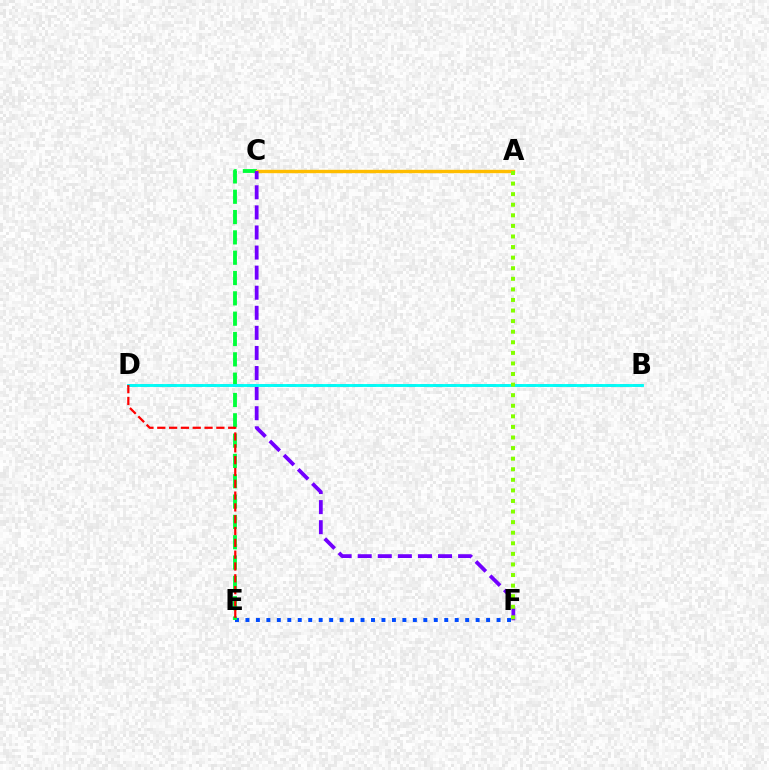{('E', 'F'): [{'color': '#004bff', 'line_style': 'dotted', 'thickness': 2.84}], ('C', 'E'): [{'color': '#00ff39', 'line_style': 'dashed', 'thickness': 2.76}], ('A', 'C'): [{'color': '#ffbd00', 'line_style': 'solid', 'thickness': 2.44}], ('C', 'F'): [{'color': '#7200ff', 'line_style': 'dashed', 'thickness': 2.73}], ('B', 'D'): [{'color': '#ff00cf', 'line_style': 'dashed', 'thickness': 1.81}, {'color': '#00fff6', 'line_style': 'solid', 'thickness': 2.07}], ('A', 'F'): [{'color': '#84ff00', 'line_style': 'dotted', 'thickness': 2.87}], ('D', 'E'): [{'color': '#ff0000', 'line_style': 'dashed', 'thickness': 1.61}]}